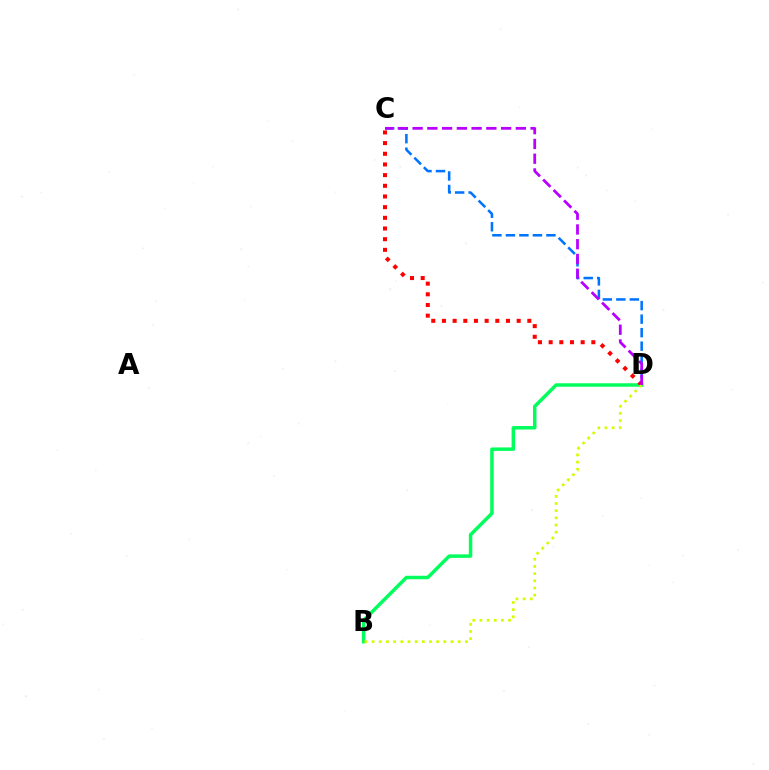{('B', 'D'): [{'color': '#00ff5c', 'line_style': 'solid', 'thickness': 2.5}, {'color': '#d1ff00', 'line_style': 'dotted', 'thickness': 1.95}], ('C', 'D'): [{'color': '#0074ff', 'line_style': 'dashed', 'thickness': 1.83}, {'color': '#ff0000', 'line_style': 'dotted', 'thickness': 2.9}, {'color': '#b900ff', 'line_style': 'dashed', 'thickness': 2.0}]}